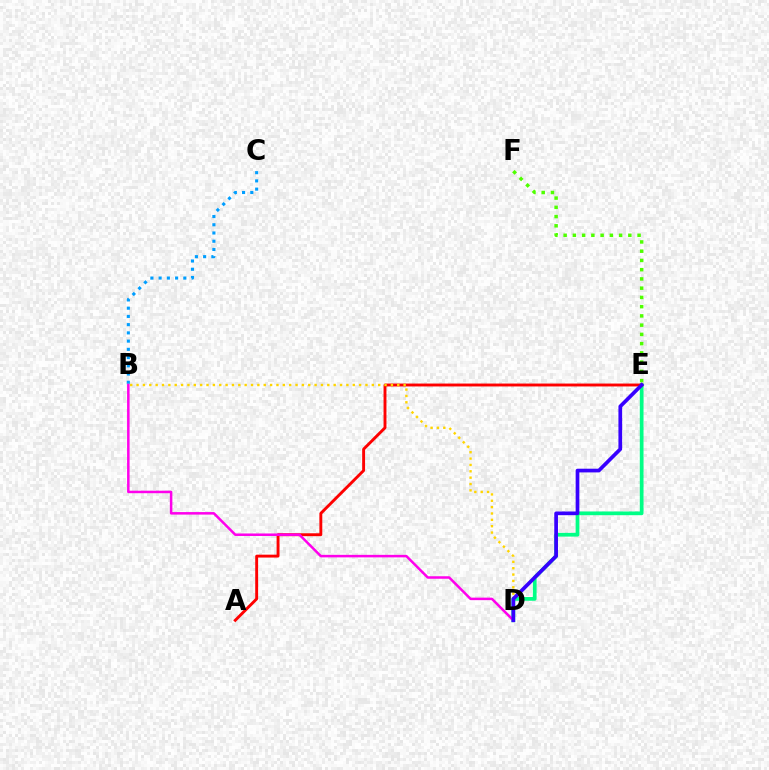{('D', 'E'): [{'color': '#00ff86', 'line_style': 'solid', 'thickness': 2.69}, {'color': '#3700ff', 'line_style': 'solid', 'thickness': 2.66}], ('E', 'F'): [{'color': '#4fff00', 'line_style': 'dotted', 'thickness': 2.51}], ('A', 'E'): [{'color': '#ff0000', 'line_style': 'solid', 'thickness': 2.09}], ('B', 'C'): [{'color': '#009eff', 'line_style': 'dotted', 'thickness': 2.24}], ('B', 'D'): [{'color': '#ffd500', 'line_style': 'dotted', 'thickness': 1.73}, {'color': '#ff00ed', 'line_style': 'solid', 'thickness': 1.81}]}